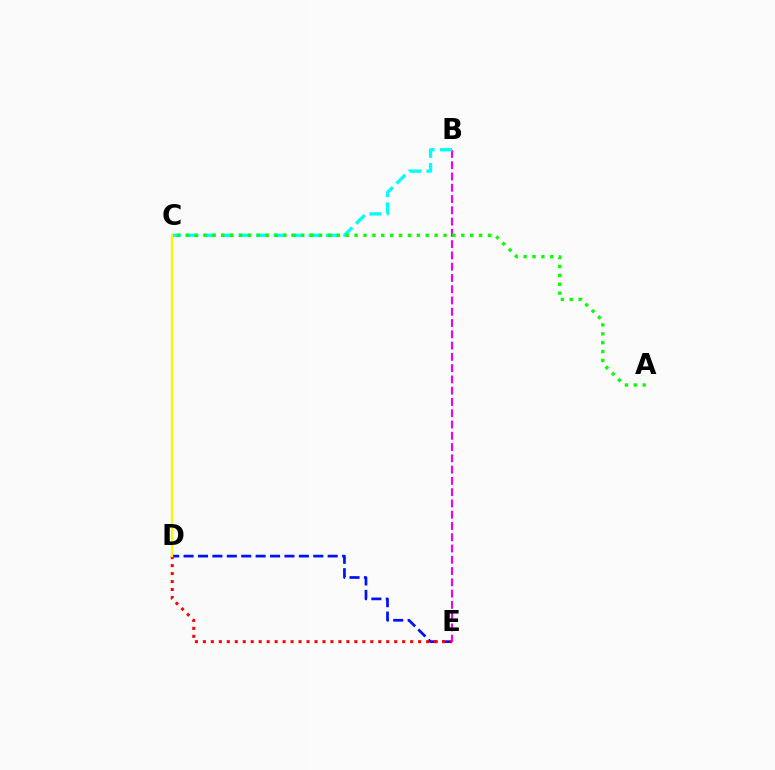{('B', 'E'): [{'color': '#ee00ff', 'line_style': 'dashed', 'thickness': 1.53}], ('D', 'E'): [{'color': '#0010ff', 'line_style': 'dashed', 'thickness': 1.96}, {'color': '#ff0000', 'line_style': 'dotted', 'thickness': 2.17}], ('B', 'C'): [{'color': '#00fff6', 'line_style': 'dashed', 'thickness': 2.37}], ('A', 'C'): [{'color': '#08ff00', 'line_style': 'dotted', 'thickness': 2.42}], ('C', 'D'): [{'color': '#fcf500', 'line_style': 'solid', 'thickness': 1.61}]}